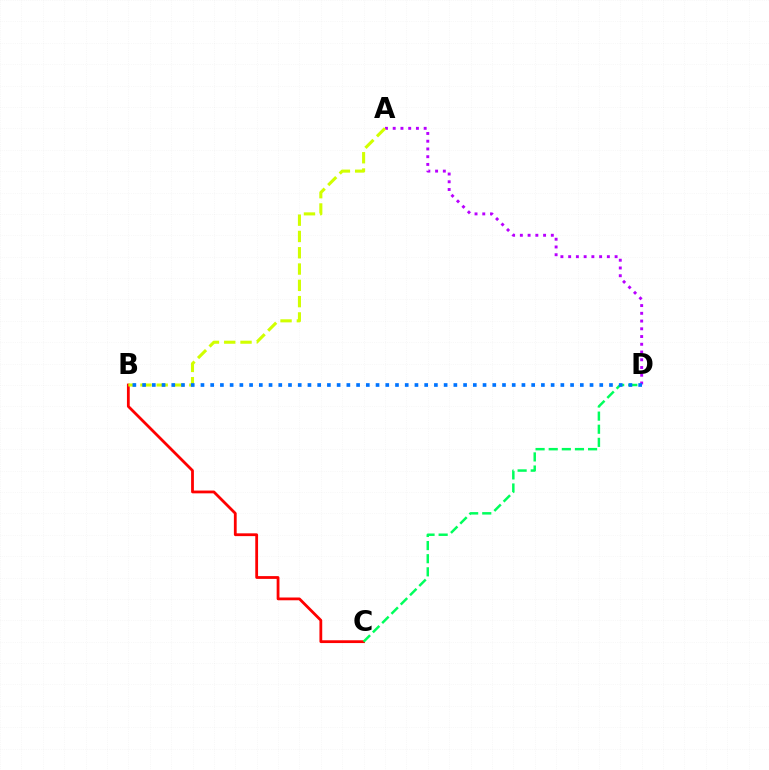{('A', 'D'): [{'color': '#b900ff', 'line_style': 'dotted', 'thickness': 2.1}], ('B', 'C'): [{'color': '#ff0000', 'line_style': 'solid', 'thickness': 2.01}], ('A', 'B'): [{'color': '#d1ff00', 'line_style': 'dashed', 'thickness': 2.21}], ('C', 'D'): [{'color': '#00ff5c', 'line_style': 'dashed', 'thickness': 1.78}], ('B', 'D'): [{'color': '#0074ff', 'line_style': 'dotted', 'thickness': 2.64}]}